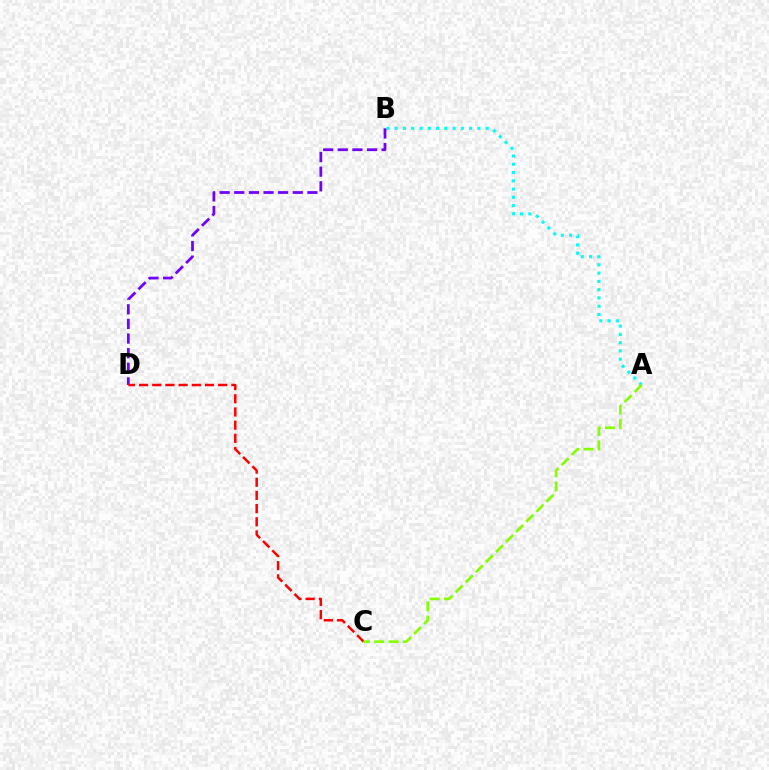{('A', 'B'): [{'color': '#00fff6', 'line_style': 'dotted', 'thickness': 2.25}], ('B', 'D'): [{'color': '#7200ff', 'line_style': 'dashed', 'thickness': 1.99}], ('C', 'D'): [{'color': '#ff0000', 'line_style': 'dashed', 'thickness': 1.79}], ('A', 'C'): [{'color': '#84ff00', 'line_style': 'dashed', 'thickness': 1.94}]}